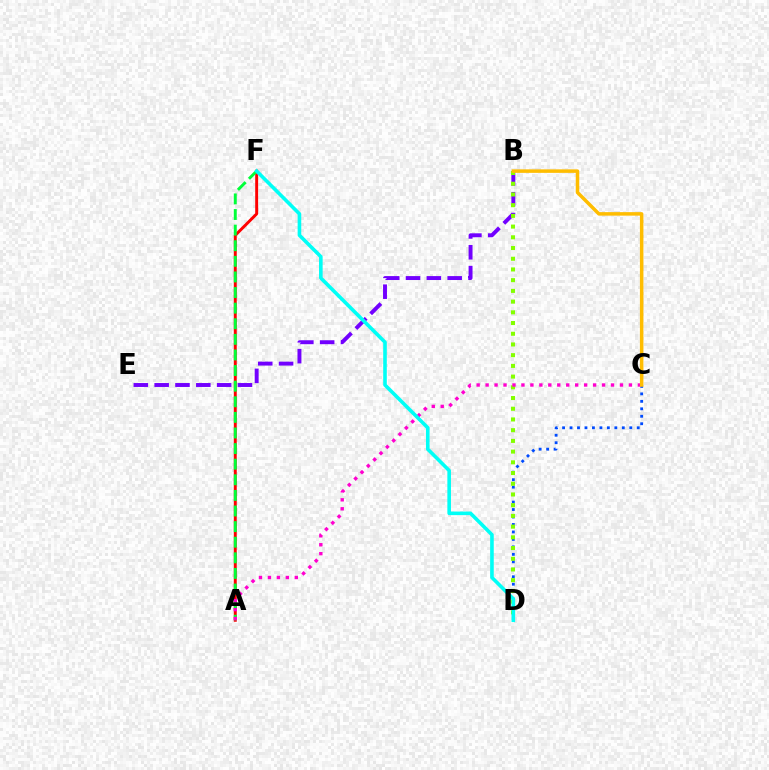{('A', 'F'): [{'color': '#ff0000', 'line_style': 'solid', 'thickness': 2.12}, {'color': '#00ff39', 'line_style': 'dashed', 'thickness': 2.12}], ('C', 'D'): [{'color': '#004bff', 'line_style': 'dotted', 'thickness': 2.03}], ('B', 'E'): [{'color': '#7200ff', 'line_style': 'dashed', 'thickness': 2.83}], ('B', 'D'): [{'color': '#84ff00', 'line_style': 'dotted', 'thickness': 2.91}], ('A', 'C'): [{'color': '#ff00cf', 'line_style': 'dotted', 'thickness': 2.43}], ('B', 'C'): [{'color': '#ffbd00', 'line_style': 'solid', 'thickness': 2.52}], ('D', 'F'): [{'color': '#00fff6', 'line_style': 'solid', 'thickness': 2.59}]}